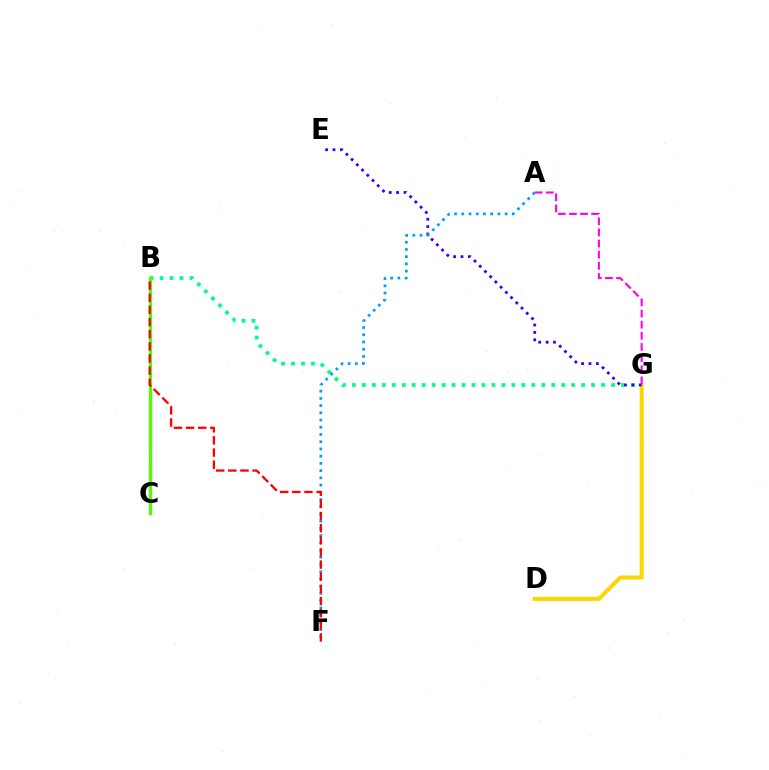{('B', 'G'): [{'color': '#00ff86', 'line_style': 'dotted', 'thickness': 2.71}], ('D', 'G'): [{'color': '#ffd500', 'line_style': 'solid', 'thickness': 2.91}], ('B', 'C'): [{'color': '#4fff00', 'line_style': 'solid', 'thickness': 2.34}], ('E', 'G'): [{'color': '#3700ff', 'line_style': 'dotted', 'thickness': 2.01}], ('A', 'G'): [{'color': '#ff00ed', 'line_style': 'dashed', 'thickness': 1.51}], ('A', 'F'): [{'color': '#009eff', 'line_style': 'dotted', 'thickness': 1.96}], ('B', 'F'): [{'color': '#ff0000', 'line_style': 'dashed', 'thickness': 1.65}]}